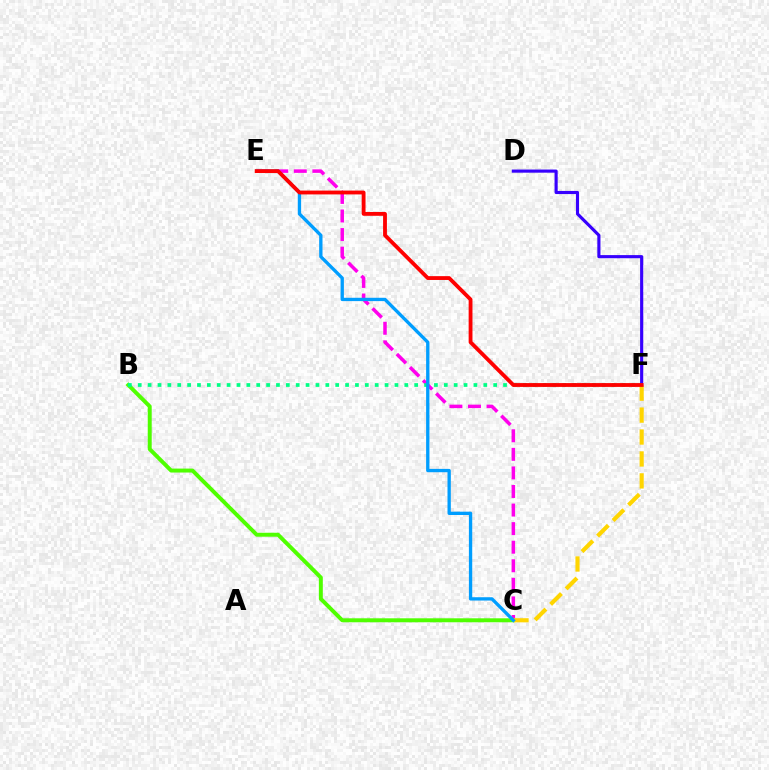{('D', 'F'): [{'color': '#3700ff', 'line_style': 'solid', 'thickness': 2.26}], ('C', 'E'): [{'color': '#ff00ed', 'line_style': 'dashed', 'thickness': 2.52}, {'color': '#009eff', 'line_style': 'solid', 'thickness': 2.39}], ('B', 'C'): [{'color': '#4fff00', 'line_style': 'solid', 'thickness': 2.85}], ('C', 'F'): [{'color': '#ffd500', 'line_style': 'dashed', 'thickness': 2.98}], ('B', 'F'): [{'color': '#00ff86', 'line_style': 'dotted', 'thickness': 2.68}], ('E', 'F'): [{'color': '#ff0000', 'line_style': 'solid', 'thickness': 2.76}]}